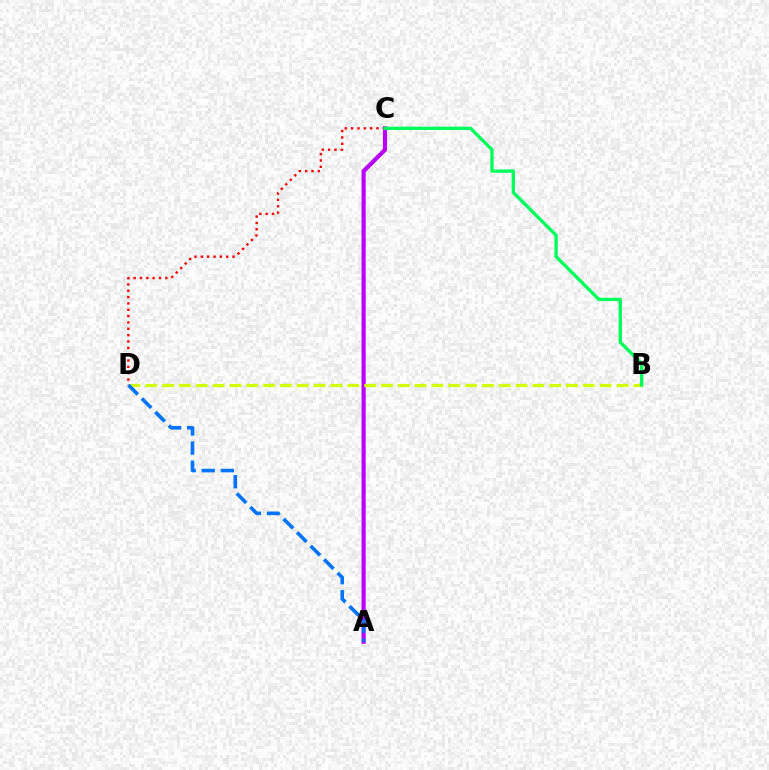{('C', 'D'): [{'color': '#ff0000', 'line_style': 'dotted', 'thickness': 1.72}], ('A', 'C'): [{'color': '#b900ff', 'line_style': 'solid', 'thickness': 2.98}], ('B', 'D'): [{'color': '#d1ff00', 'line_style': 'dashed', 'thickness': 2.29}], ('B', 'C'): [{'color': '#00ff5c', 'line_style': 'solid', 'thickness': 2.39}], ('A', 'D'): [{'color': '#0074ff', 'line_style': 'dashed', 'thickness': 2.59}]}